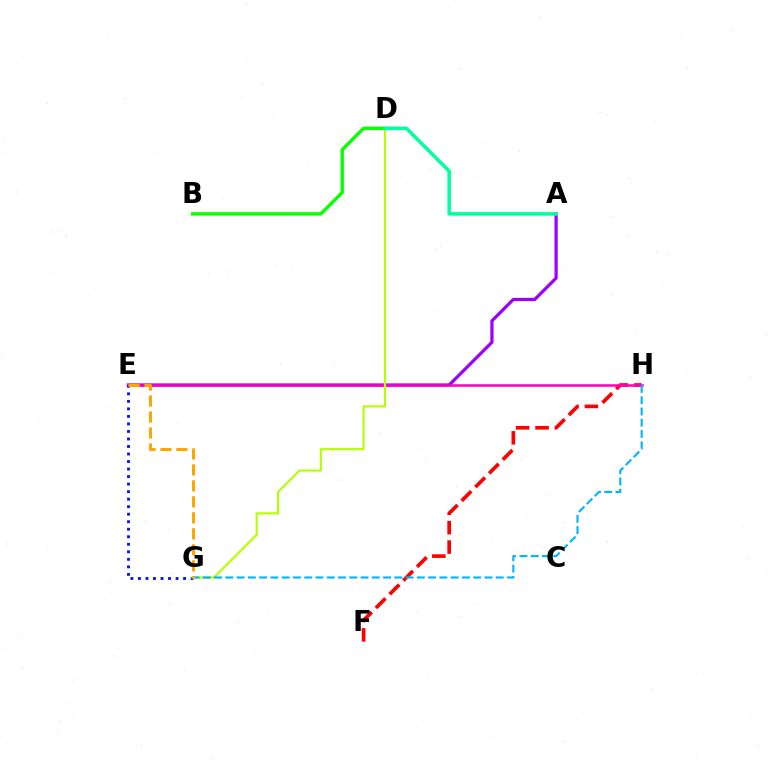{('F', 'H'): [{'color': '#ff0000', 'line_style': 'dashed', 'thickness': 2.64}], ('A', 'E'): [{'color': '#9b00ff', 'line_style': 'solid', 'thickness': 2.31}], ('B', 'D'): [{'color': '#08ff00', 'line_style': 'solid', 'thickness': 2.41}], ('E', 'H'): [{'color': '#ff00bd', 'line_style': 'solid', 'thickness': 1.82}], ('E', 'G'): [{'color': '#0010ff', 'line_style': 'dotted', 'thickness': 2.04}, {'color': '#ffa500', 'line_style': 'dashed', 'thickness': 2.17}], ('D', 'G'): [{'color': '#b3ff00', 'line_style': 'solid', 'thickness': 1.53}], ('G', 'H'): [{'color': '#00b5ff', 'line_style': 'dashed', 'thickness': 1.53}], ('A', 'D'): [{'color': '#00ff9d', 'line_style': 'solid', 'thickness': 2.54}]}